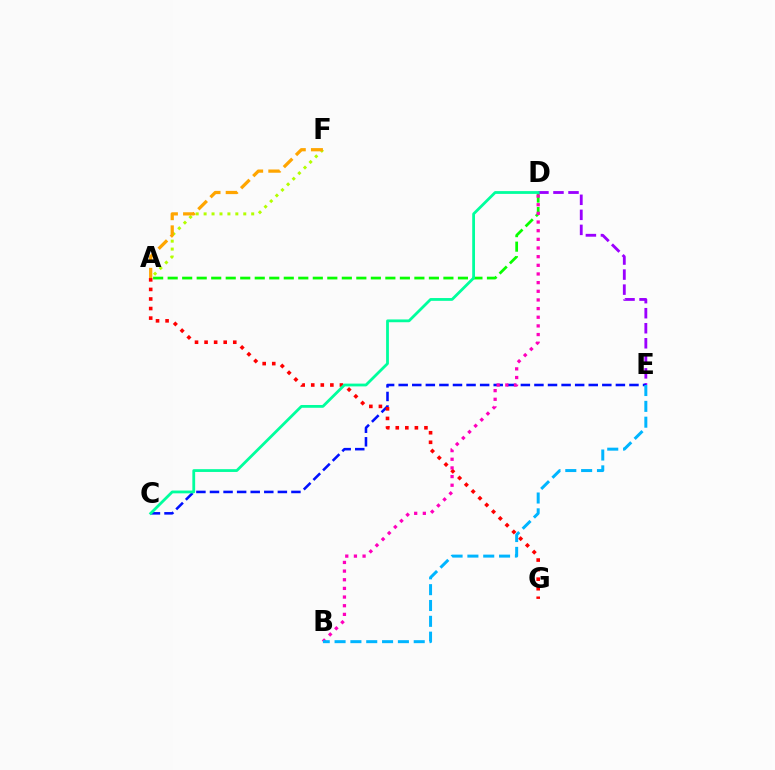{('A', 'D'): [{'color': '#08ff00', 'line_style': 'dashed', 'thickness': 1.97}], ('A', 'F'): [{'color': '#b3ff00', 'line_style': 'dotted', 'thickness': 2.15}, {'color': '#ffa500', 'line_style': 'dashed', 'thickness': 2.33}], ('D', 'E'): [{'color': '#9b00ff', 'line_style': 'dashed', 'thickness': 2.04}], ('C', 'E'): [{'color': '#0010ff', 'line_style': 'dashed', 'thickness': 1.84}], ('A', 'G'): [{'color': '#ff0000', 'line_style': 'dotted', 'thickness': 2.6}], ('C', 'D'): [{'color': '#00ff9d', 'line_style': 'solid', 'thickness': 2.01}], ('B', 'D'): [{'color': '#ff00bd', 'line_style': 'dotted', 'thickness': 2.35}], ('B', 'E'): [{'color': '#00b5ff', 'line_style': 'dashed', 'thickness': 2.15}]}